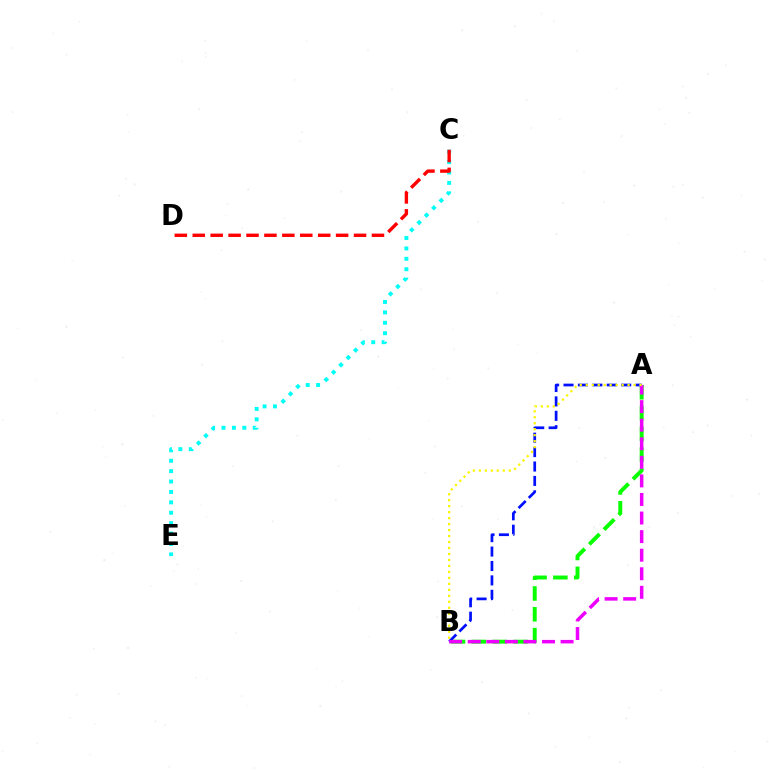{('C', 'E'): [{'color': '#00fff6', 'line_style': 'dotted', 'thickness': 2.83}], ('A', 'B'): [{'color': '#08ff00', 'line_style': 'dashed', 'thickness': 2.83}, {'color': '#0010ff', 'line_style': 'dashed', 'thickness': 1.96}, {'color': '#ee00ff', 'line_style': 'dashed', 'thickness': 2.52}, {'color': '#fcf500', 'line_style': 'dotted', 'thickness': 1.62}], ('C', 'D'): [{'color': '#ff0000', 'line_style': 'dashed', 'thickness': 2.43}]}